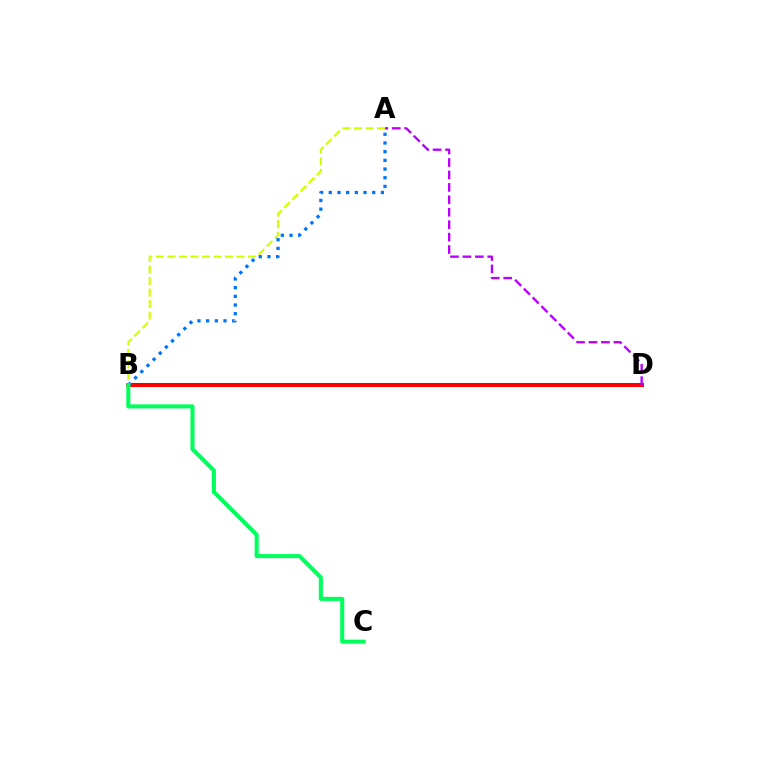{('B', 'D'): [{'color': '#ff0000', 'line_style': 'solid', 'thickness': 2.9}], ('A', 'B'): [{'color': '#d1ff00', 'line_style': 'dashed', 'thickness': 1.56}, {'color': '#0074ff', 'line_style': 'dotted', 'thickness': 2.36}], ('A', 'D'): [{'color': '#b900ff', 'line_style': 'dashed', 'thickness': 1.69}], ('B', 'C'): [{'color': '#00ff5c', 'line_style': 'solid', 'thickness': 2.93}]}